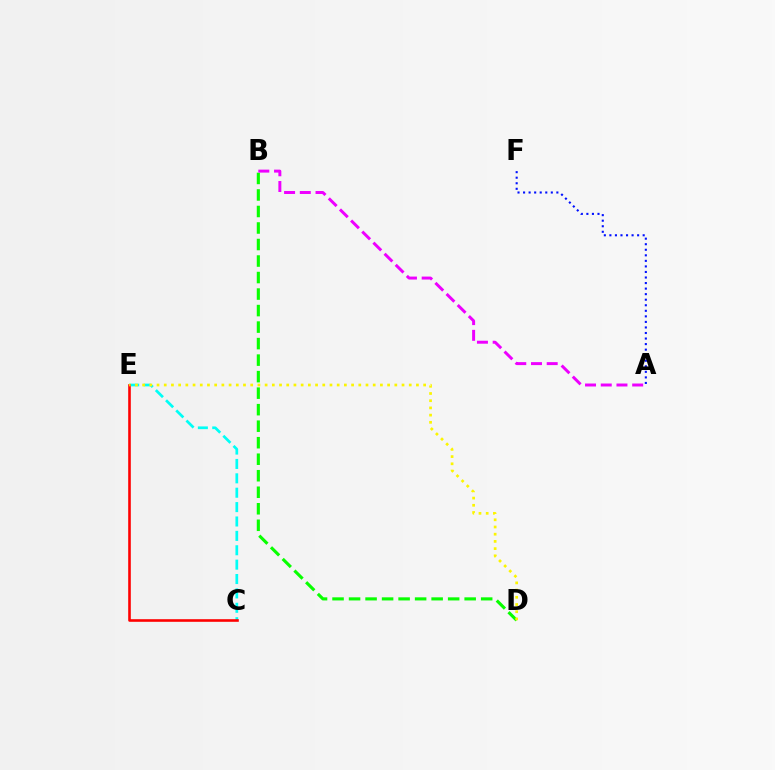{('C', 'E'): [{'color': '#00fff6', 'line_style': 'dashed', 'thickness': 1.95}, {'color': '#ff0000', 'line_style': 'solid', 'thickness': 1.88}], ('B', 'D'): [{'color': '#08ff00', 'line_style': 'dashed', 'thickness': 2.24}], ('A', 'F'): [{'color': '#0010ff', 'line_style': 'dotted', 'thickness': 1.51}], ('D', 'E'): [{'color': '#fcf500', 'line_style': 'dotted', 'thickness': 1.96}], ('A', 'B'): [{'color': '#ee00ff', 'line_style': 'dashed', 'thickness': 2.13}]}